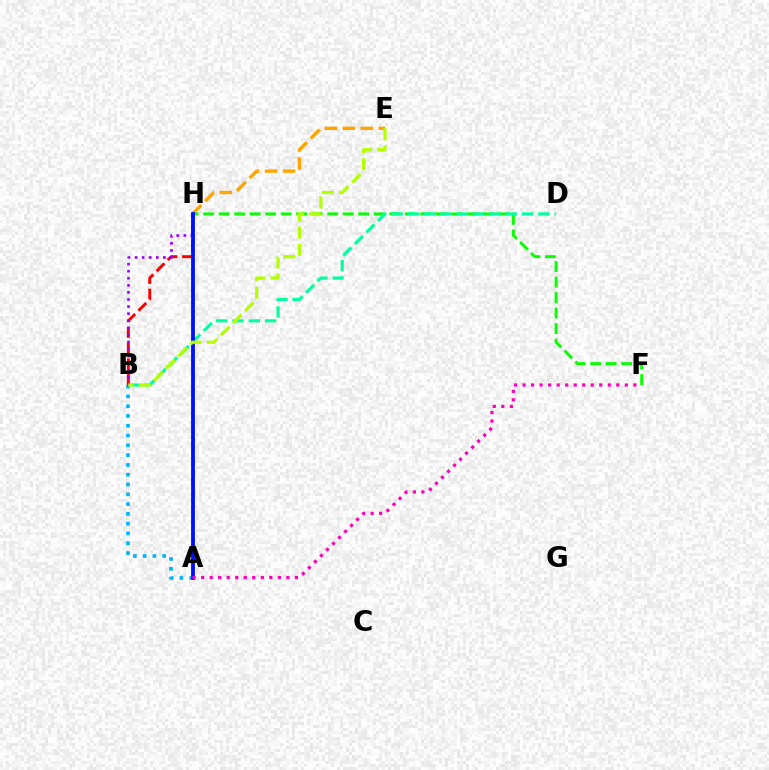{('E', 'H'): [{'color': '#ffa500', 'line_style': 'dashed', 'thickness': 2.45}], ('B', 'H'): [{'color': '#ff0000', 'line_style': 'dashed', 'thickness': 2.13}, {'color': '#9b00ff', 'line_style': 'dotted', 'thickness': 1.92}], ('F', 'H'): [{'color': '#08ff00', 'line_style': 'dashed', 'thickness': 2.11}], ('A', 'B'): [{'color': '#00b5ff', 'line_style': 'dotted', 'thickness': 2.66}], ('B', 'D'): [{'color': '#00ff9d', 'line_style': 'dashed', 'thickness': 2.22}], ('A', 'H'): [{'color': '#0010ff', 'line_style': 'solid', 'thickness': 2.76}], ('B', 'E'): [{'color': '#b3ff00', 'line_style': 'dashed', 'thickness': 2.33}], ('A', 'F'): [{'color': '#ff00bd', 'line_style': 'dotted', 'thickness': 2.32}]}